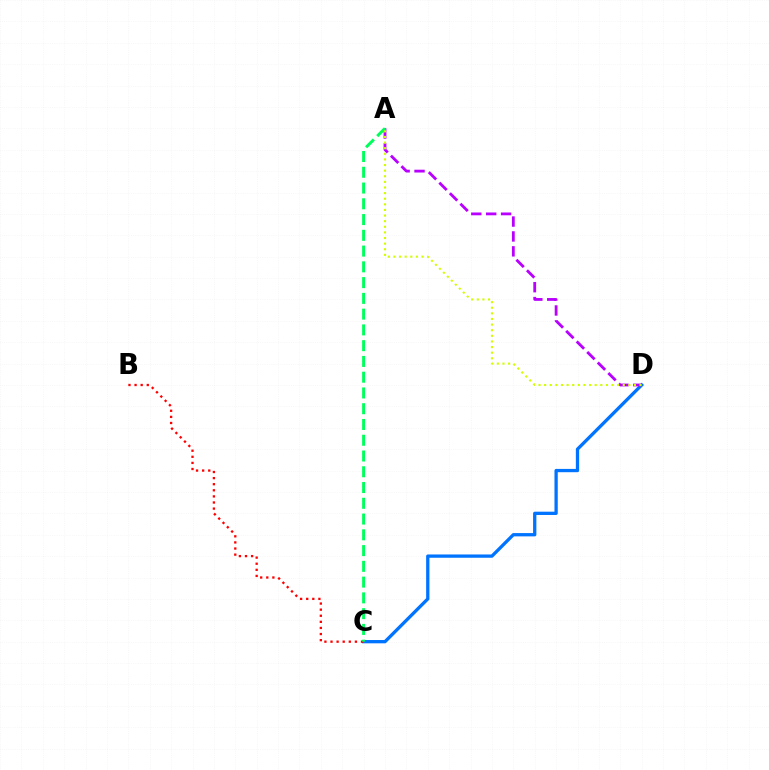{('C', 'D'): [{'color': '#0074ff', 'line_style': 'solid', 'thickness': 2.37}], ('A', 'D'): [{'color': '#b900ff', 'line_style': 'dashed', 'thickness': 2.02}, {'color': '#d1ff00', 'line_style': 'dotted', 'thickness': 1.53}], ('B', 'C'): [{'color': '#ff0000', 'line_style': 'dotted', 'thickness': 1.66}], ('A', 'C'): [{'color': '#00ff5c', 'line_style': 'dashed', 'thickness': 2.14}]}